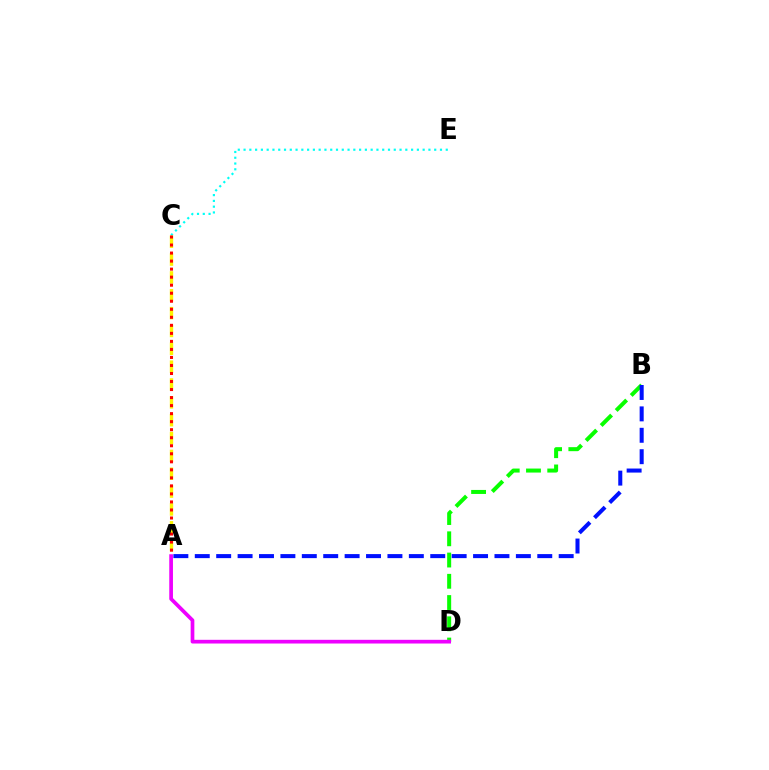{('B', 'D'): [{'color': '#08ff00', 'line_style': 'dashed', 'thickness': 2.89}], ('A', 'B'): [{'color': '#0010ff', 'line_style': 'dashed', 'thickness': 2.91}], ('C', 'E'): [{'color': '#00fff6', 'line_style': 'dotted', 'thickness': 1.57}], ('A', 'C'): [{'color': '#fcf500', 'line_style': 'dashed', 'thickness': 2.42}, {'color': '#ff0000', 'line_style': 'dotted', 'thickness': 2.18}], ('A', 'D'): [{'color': '#ee00ff', 'line_style': 'solid', 'thickness': 2.67}]}